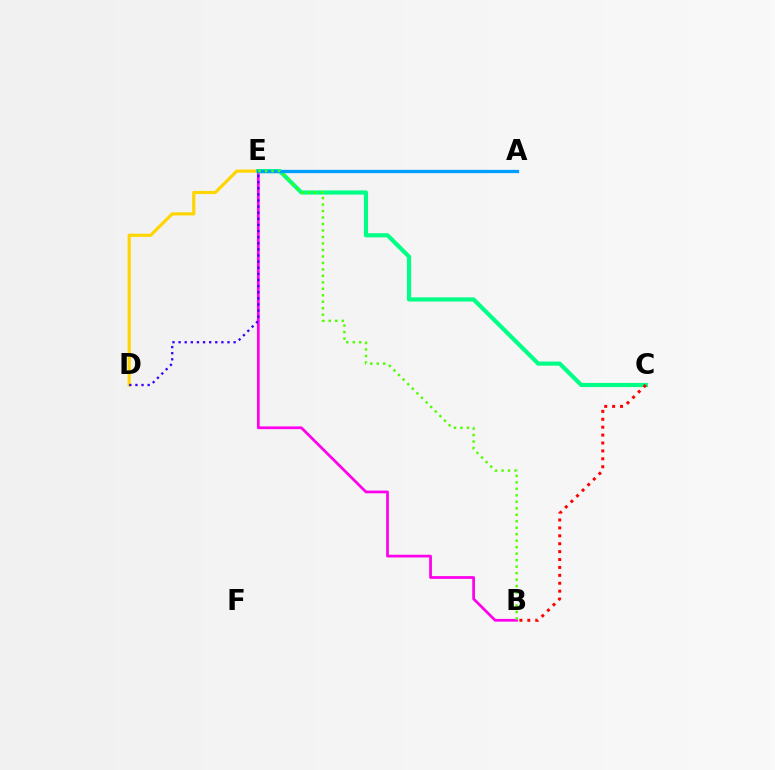{('B', 'E'): [{'color': '#ff00ed', 'line_style': 'solid', 'thickness': 1.97}, {'color': '#4fff00', 'line_style': 'dotted', 'thickness': 1.76}], ('D', 'E'): [{'color': '#ffd500', 'line_style': 'solid', 'thickness': 2.27}, {'color': '#3700ff', 'line_style': 'dotted', 'thickness': 1.66}], ('C', 'E'): [{'color': '#00ff86', 'line_style': 'solid', 'thickness': 3.0}], ('A', 'E'): [{'color': '#009eff', 'line_style': 'solid', 'thickness': 2.38}], ('B', 'C'): [{'color': '#ff0000', 'line_style': 'dotted', 'thickness': 2.15}]}